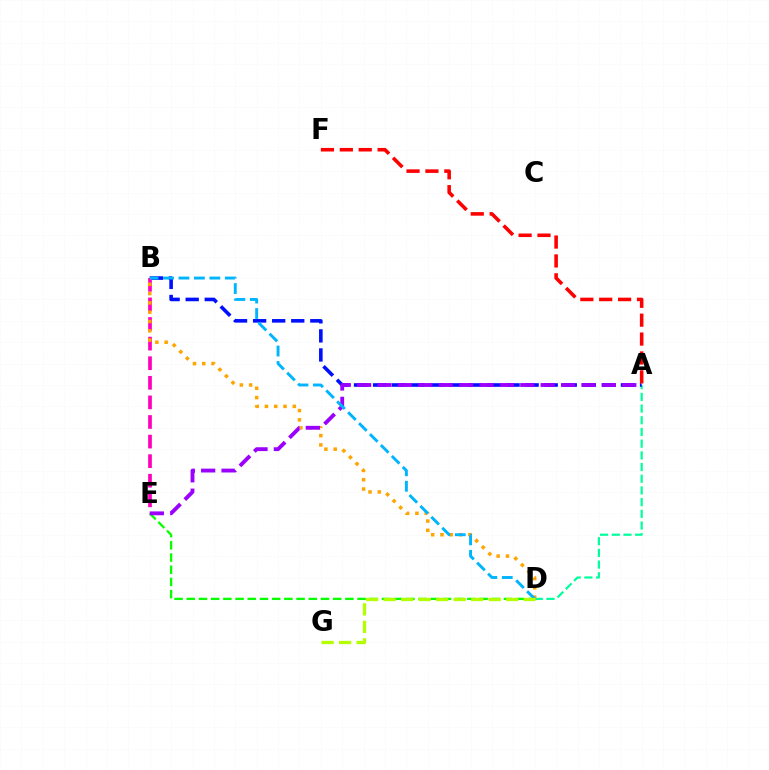{('A', 'D'): [{'color': '#00ff9d', 'line_style': 'dashed', 'thickness': 1.59}], ('A', 'B'): [{'color': '#0010ff', 'line_style': 'dashed', 'thickness': 2.59}], ('B', 'E'): [{'color': '#ff00bd', 'line_style': 'dashed', 'thickness': 2.66}], ('B', 'D'): [{'color': '#ffa500', 'line_style': 'dotted', 'thickness': 2.53}, {'color': '#00b5ff', 'line_style': 'dashed', 'thickness': 2.1}], ('D', 'E'): [{'color': '#08ff00', 'line_style': 'dashed', 'thickness': 1.66}], ('A', 'F'): [{'color': '#ff0000', 'line_style': 'dashed', 'thickness': 2.57}], ('A', 'E'): [{'color': '#9b00ff', 'line_style': 'dashed', 'thickness': 2.77}], ('D', 'G'): [{'color': '#b3ff00', 'line_style': 'dashed', 'thickness': 2.38}]}